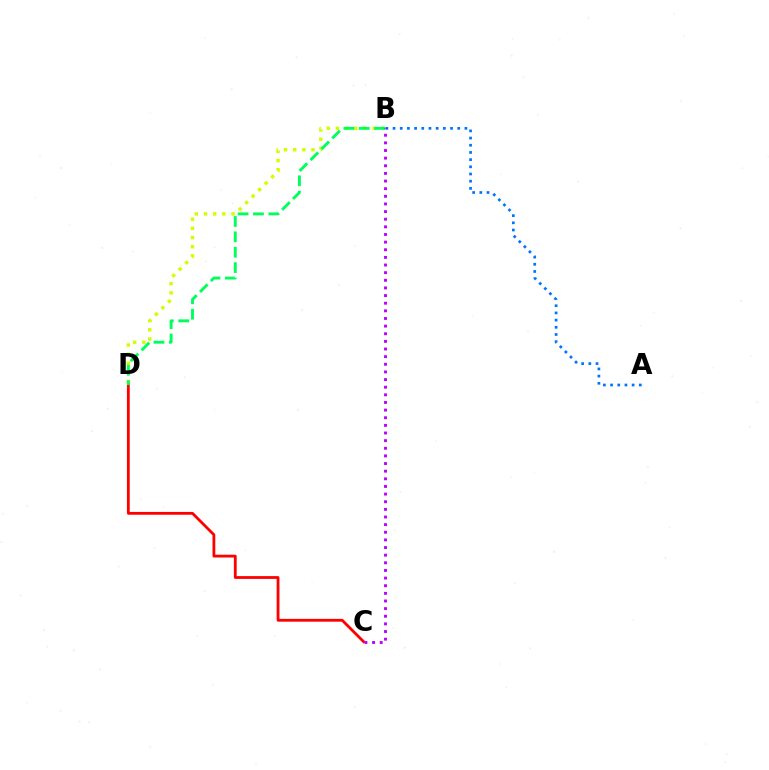{('B', 'D'): [{'color': '#d1ff00', 'line_style': 'dotted', 'thickness': 2.49}, {'color': '#00ff5c', 'line_style': 'dashed', 'thickness': 2.09}], ('A', 'B'): [{'color': '#0074ff', 'line_style': 'dotted', 'thickness': 1.95}], ('C', 'D'): [{'color': '#ff0000', 'line_style': 'solid', 'thickness': 2.02}], ('B', 'C'): [{'color': '#b900ff', 'line_style': 'dotted', 'thickness': 2.07}]}